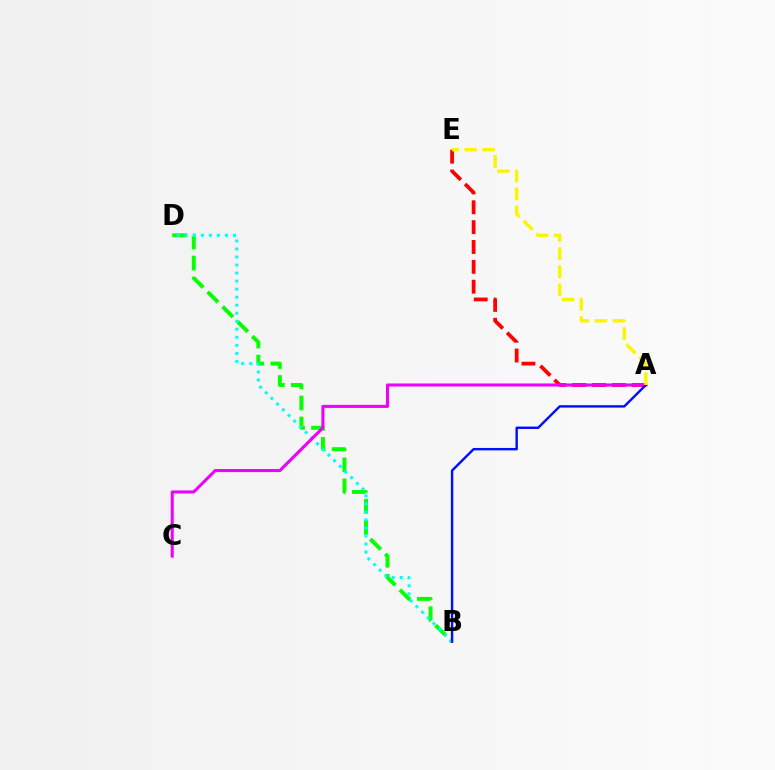{('B', 'D'): [{'color': '#08ff00', 'line_style': 'dashed', 'thickness': 2.85}, {'color': '#00fff6', 'line_style': 'dotted', 'thickness': 2.18}], ('A', 'E'): [{'color': '#ff0000', 'line_style': 'dashed', 'thickness': 2.7}, {'color': '#fcf500', 'line_style': 'dashed', 'thickness': 2.45}], ('A', 'C'): [{'color': '#ee00ff', 'line_style': 'solid', 'thickness': 2.21}], ('A', 'B'): [{'color': '#0010ff', 'line_style': 'solid', 'thickness': 1.74}]}